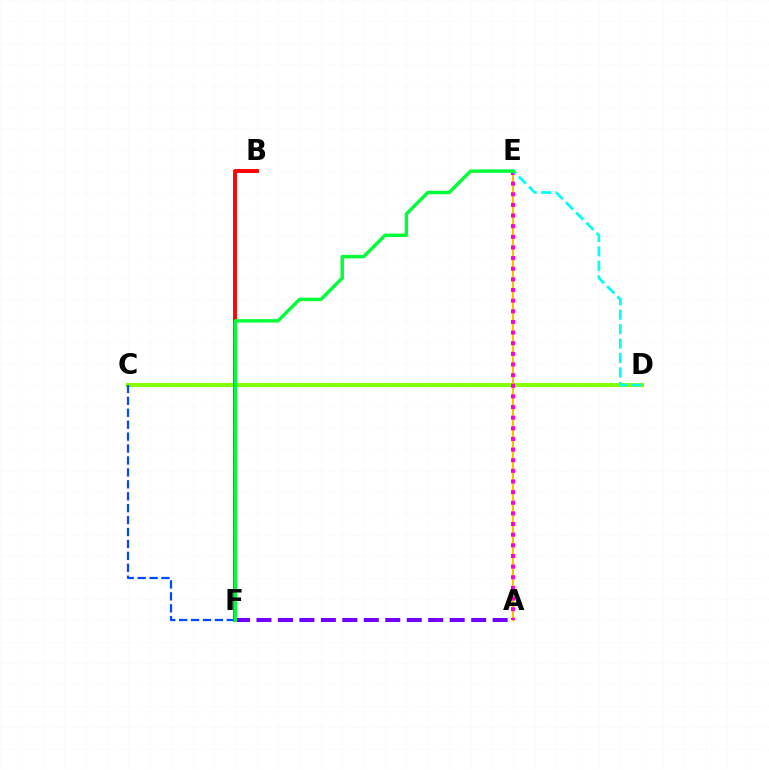{('C', 'D'): [{'color': '#84ff00', 'line_style': 'solid', 'thickness': 2.9}], ('A', 'E'): [{'color': '#ffbd00', 'line_style': 'solid', 'thickness': 1.53}, {'color': '#ff00cf', 'line_style': 'dotted', 'thickness': 2.89}], ('A', 'F'): [{'color': '#7200ff', 'line_style': 'dashed', 'thickness': 2.92}], ('B', 'F'): [{'color': '#ff0000', 'line_style': 'solid', 'thickness': 2.79}], ('D', 'E'): [{'color': '#00fff6', 'line_style': 'dashed', 'thickness': 1.96}], ('C', 'F'): [{'color': '#004bff', 'line_style': 'dashed', 'thickness': 1.62}], ('E', 'F'): [{'color': '#00ff39', 'line_style': 'solid', 'thickness': 2.47}]}